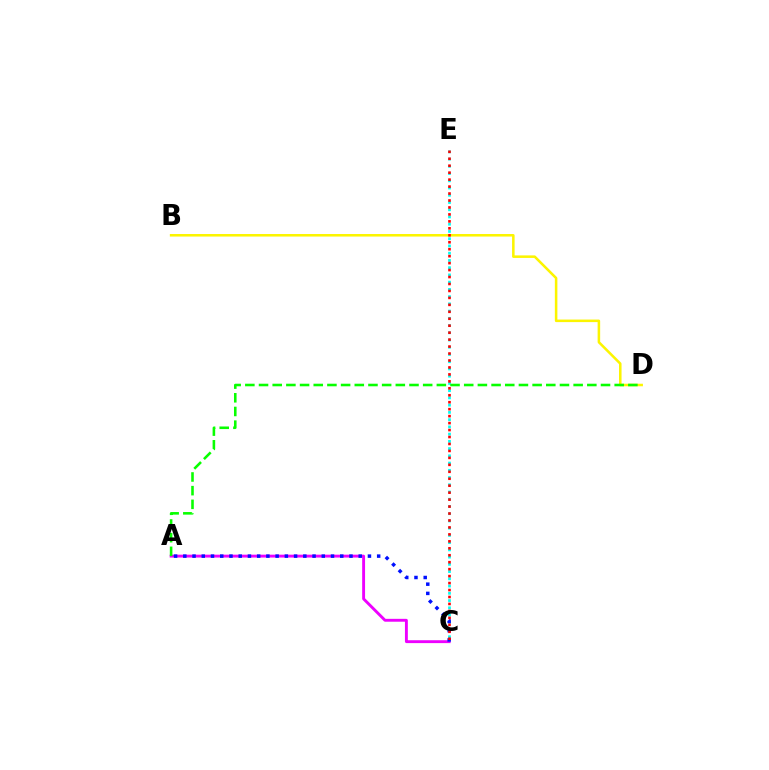{('B', 'D'): [{'color': '#fcf500', 'line_style': 'solid', 'thickness': 1.83}], ('A', 'C'): [{'color': '#ee00ff', 'line_style': 'solid', 'thickness': 2.08}, {'color': '#0010ff', 'line_style': 'dotted', 'thickness': 2.51}], ('C', 'E'): [{'color': '#00fff6', 'line_style': 'dotted', 'thickness': 1.97}, {'color': '#ff0000', 'line_style': 'dotted', 'thickness': 1.89}], ('A', 'D'): [{'color': '#08ff00', 'line_style': 'dashed', 'thickness': 1.86}]}